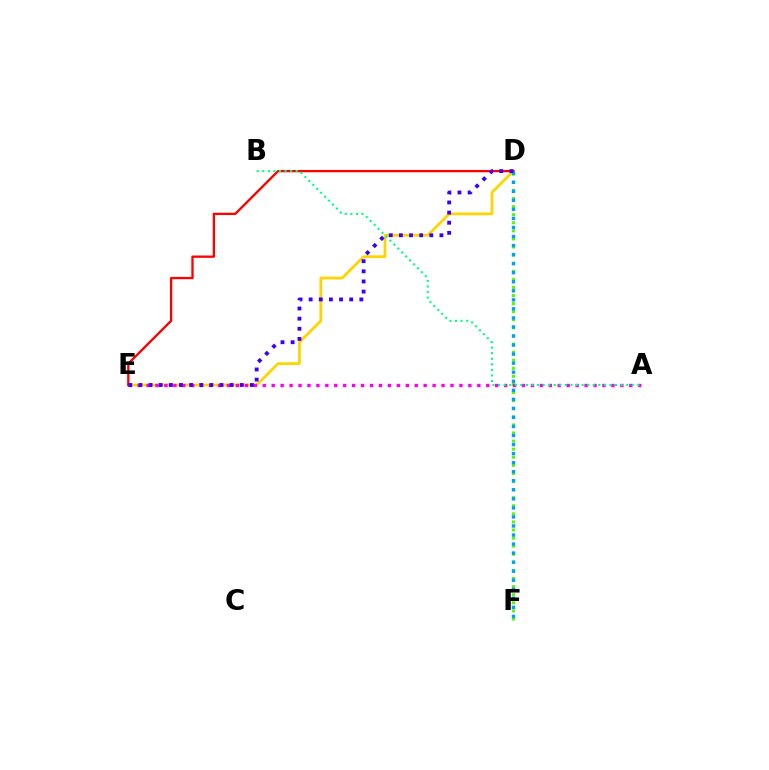{('D', 'E'): [{'color': '#ffd500', 'line_style': 'solid', 'thickness': 2.0}, {'color': '#ff0000', 'line_style': 'solid', 'thickness': 1.67}, {'color': '#3700ff', 'line_style': 'dotted', 'thickness': 2.75}], ('D', 'F'): [{'color': '#4fff00', 'line_style': 'dotted', 'thickness': 2.2}, {'color': '#009eff', 'line_style': 'dotted', 'thickness': 2.46}], ('A', 'E'): [{'color': '#ff00ed', 'line_style': 'dotted', 'thickness': 2.43}], ('A', 'B'): [{'color': '#00ff86', 'line_style': 'dotted', 'thickness': 1.51}]}